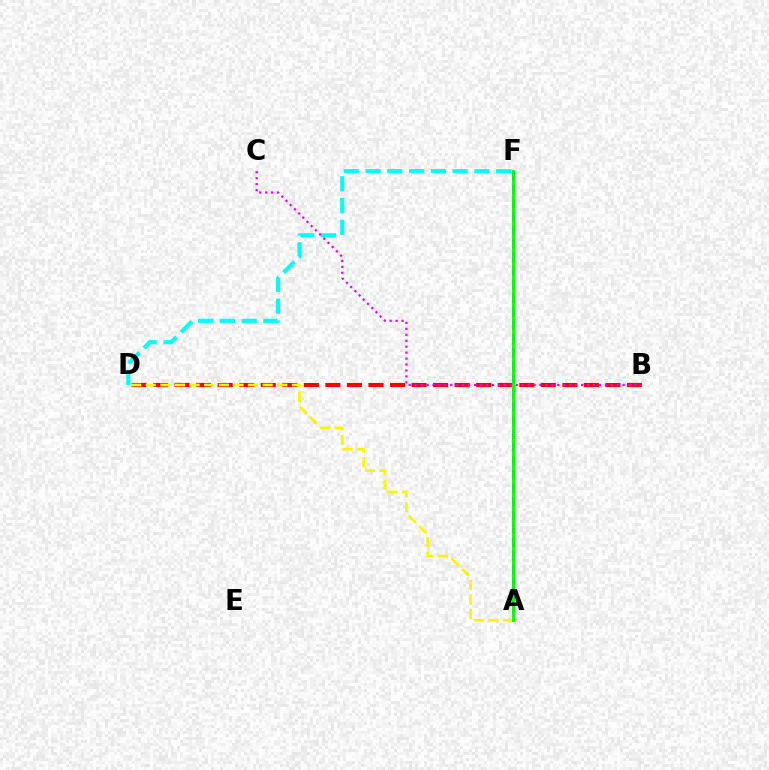{('D', 'F'): [{'color': '#00fff6', 'line_style': 'dashed', 'thickness': 2.96}], ('A', 'F'): [{'color': '#0010ff', 'line_style': 'dashed', 'thickness': 1.84}, {'color': '#08ff00', 'line_style': 'solid', 'thickness': 2.04}], ('B', 'D'): [{'color': '#ff0000', 'line_style': 'dashed', 'thickness': 2.93}], ('B', 'C'): [{'color': '#ee00ff', 'line_style': 'dotted', 'thickness': 1.62}], ('A', 'D'): [{'color': '#fcf500', 'line_style': 'dashed', 'thickness': 1.98}]}